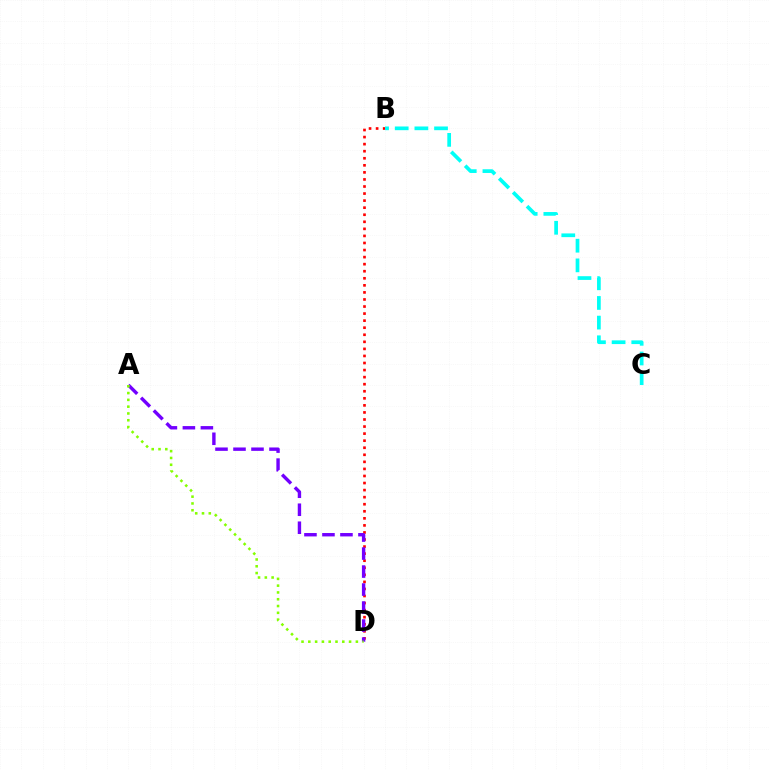{('B', 'D'): [{'color': '#ff0000', 'line_style': 'dotted', 'thickness': 1.92}], ('B', 'C'): [{'color': '#00fff6', 'line_style': 'dashed', 'thickness': 2.67}], ('A', 'D'): [{'color': '#7200ff', 'line_style': 'dashed', 'thickness': 2.45}, {'color': '#84ff00', 'line_style': 'dotted', 'thickness': 1.85}]}